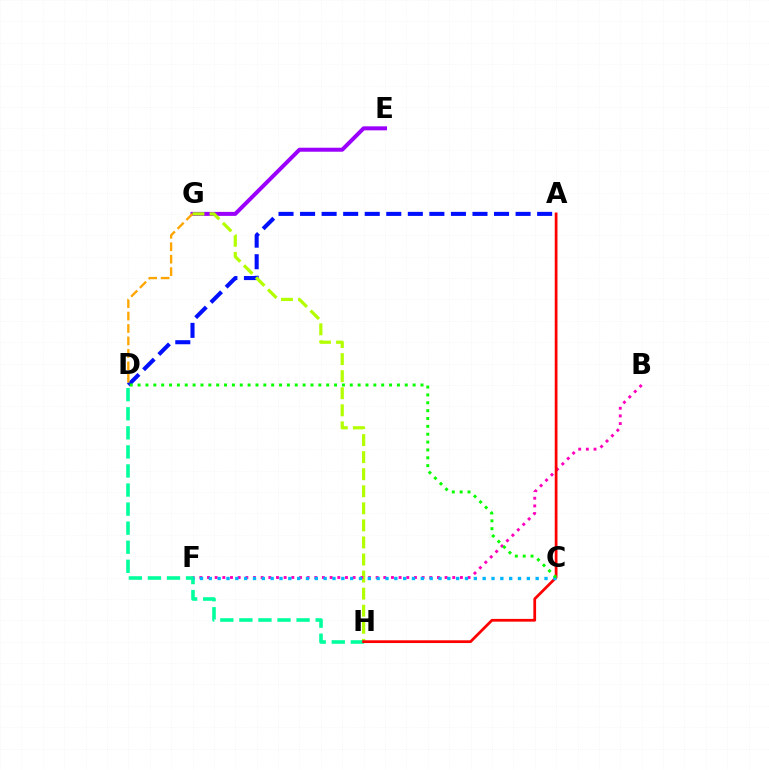{('A', 'D'): [{'color': '#0010ff', 'line_style': 'dashed', 'thickness': 2.93}], ('E', 'G'): [{'color': '#9b00ff', 'line_style': 'solid', 'thickness': 2.88}], ('G', 'H'): [{'color': '#b3ff00', 'line_style': 'dashed', 'thickness': 2.32}], ('B', 'F'): [{'color': '#ff00bd', 'line_style': 'dotted', 'thickness': 2.08}], ('D', 'H'): [{'color': '#00ff9d', 'line_style': 'dashed', 'thickness': 2.59}], ('D', 'G'): [{'color': '#ffa500', 'line_style': 'dashed', 'thickness': 1.69}], ('A', 'H'): [{'color': '#ff0000', 'line_style': 'solid', 'thickness': 1.98}], ('C', 'F'): [{'color': '#00b5ff', 'line_style': 'dotted', 'thickness': 2.4}], ('C', 'D'): [{'color': '#08ff00', 'line_style': 'dotted', 'thickness': 2.13}]}